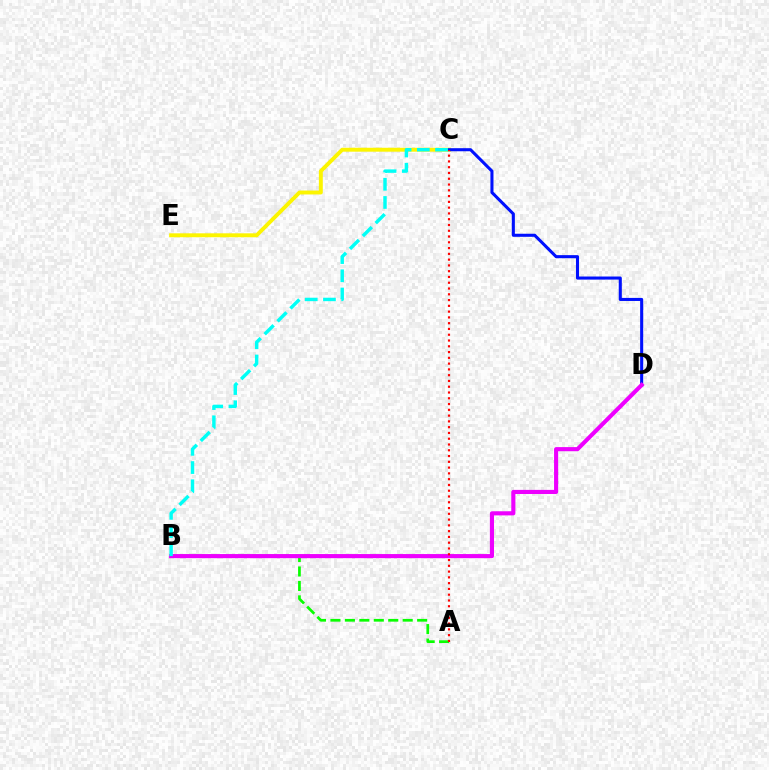{('C', 'E'): [{'color': '#fcf500', 'line_style': 'solid', 'thickness': 2.83}], ('C', 'D'): [{'color': '#0010ff', 'line_style': 'solid', 'thickness': 2.21}], ('A', 'B'): [{'color': '#08ff00', 'line_style': 'dashed', 'thickness': 1.96}], ('B', 'D'): [{'color': '#ee00ff', 'line_style': 'solid', 'thickness': 2.96}], ('A', 'C'): [{'color': '#ff0000', 'line_style': 'dotted', 'thickness': 1.57}], ('B', 'C'): [{'color': '#00fff6', 'line_style': 'dashed', 'thickness': 2.47}]}